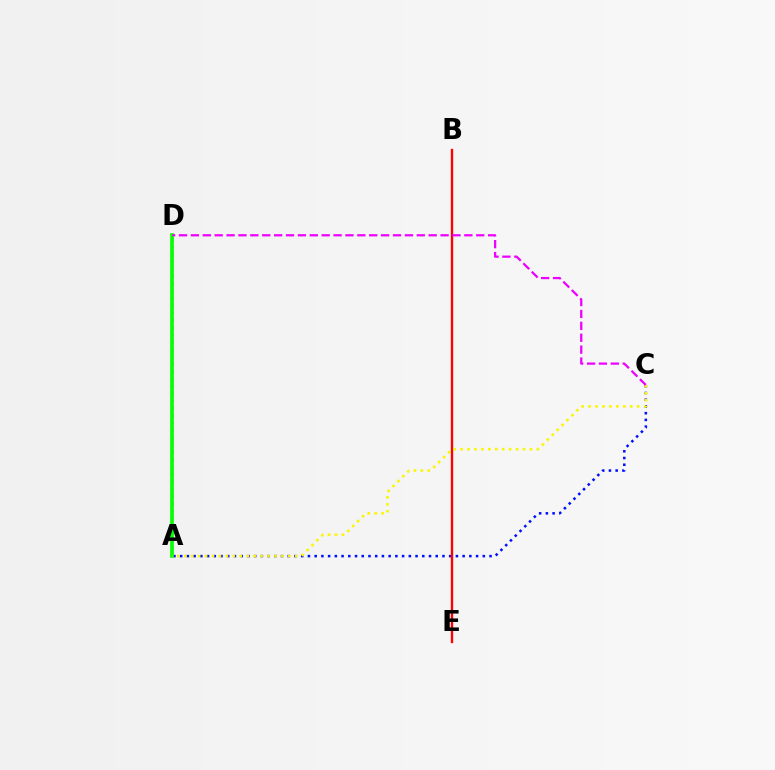{('A', 'C'): [{'color': '#0010ff', 'line_style': 'dotted', 'thickness': 1.83}, {'color': '#fcf500', 'line_style': 'dotted', 'thickness': 1.88}], ('A', 'D'): [{'color': '#00fff6', 'line_style': 'dotted', 'thickness': 1.99}, {'color': '#08ff00', 'line_style': 'solid', 'thickness': 2.64}], ('B', 'E'): [{'color': '#ff0000', 'line_style': 'solid', 'thickness': 1.69}], ('C', 'D'): [{'color': '#ee00ff', 'line_style': 'dashed', 'thickness': 1.62}]}